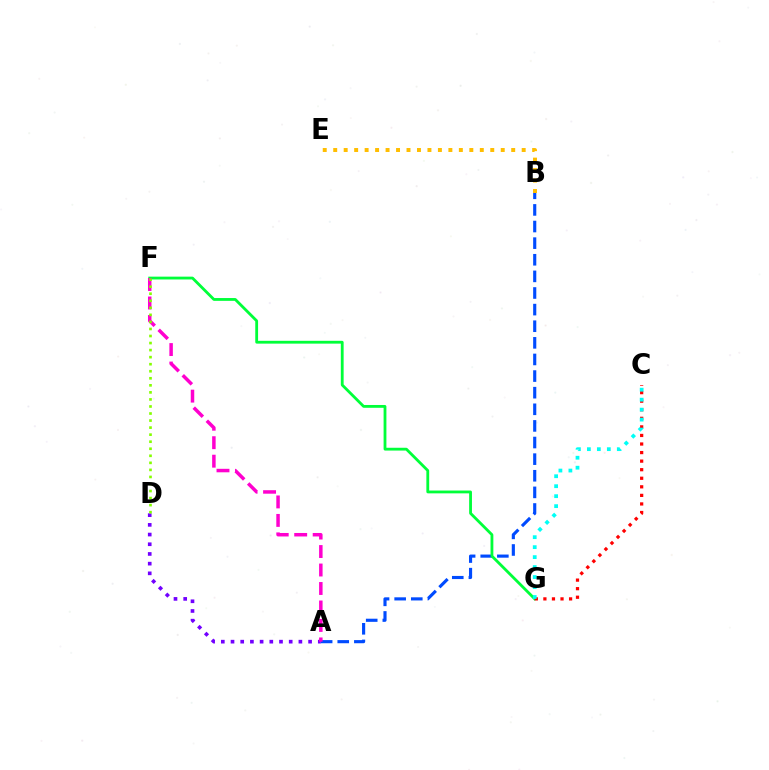{('A', 'D'): [{'color': '#7200ff', 'line_style': 'dotted', 'thickness': 2.63}], ('A', 'B'): [{'color': '#004bff', 'line_style': 'dashed', 'thickness': 2.26}], ('F', 'G'): [{'color': '#00ff39', 'line_style': 'solid', 'thickness': 2.02}], ('B', 'E'): [{'color': '#ffbd00', 'line_style': 'dotted', 'thickness': 2.84}], ('C', 'G'): [{'color': '#ff0000', 'line_style': 'dotted', 'thickness': 2.33}, {'color': '#00fff6', 'line_style': 'dotted', 'thickness': 2.71}], ('A', 'F'): [{'color': '#ff00cf', 'line_style': 'dashed', 'thickness': 2.51}], ('D', 'F'): [{'color': '#84ff00', 'line_style': 'dotted', 'thickness': 1.91}]}